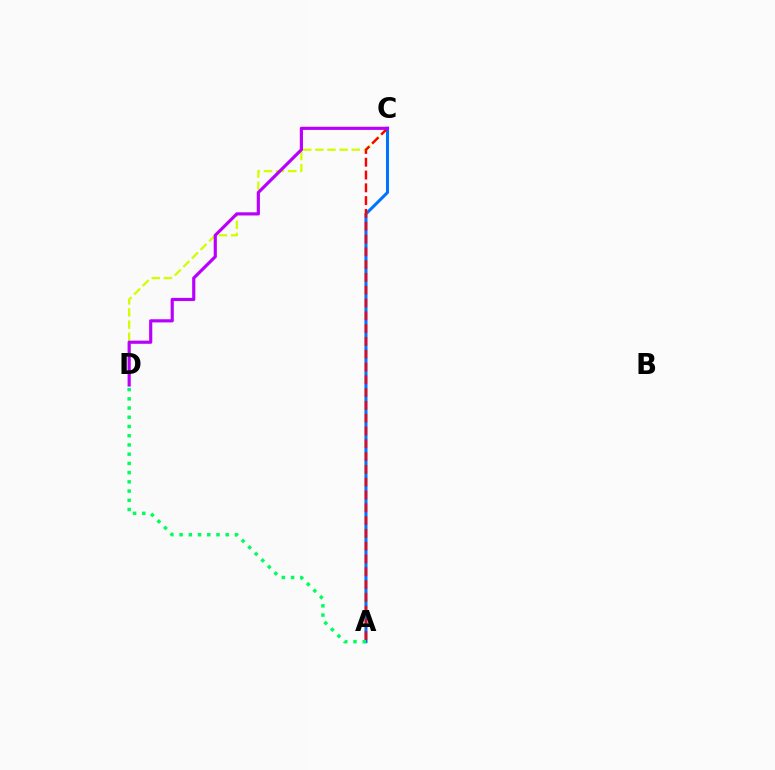{('C', 'D'): [{'color': '#d1ff00', 'line_style': 'dashed', 'thickness': 1.65}, {'color': '#b900ff', 'line_style': 'solid', 'thickness': 2.28}], ('A', 'C'): [{'color': '#0074ff', 'line_style': 'solid', 'thickness': 2.2}, {'color': '#ff0000', 'line_style': 'dashed', 'thickness': 1.74}], ('A', 'D'): [{'color': '#00ff5c', 'line_style': 'dotted', 'thickness': 2.51}]}